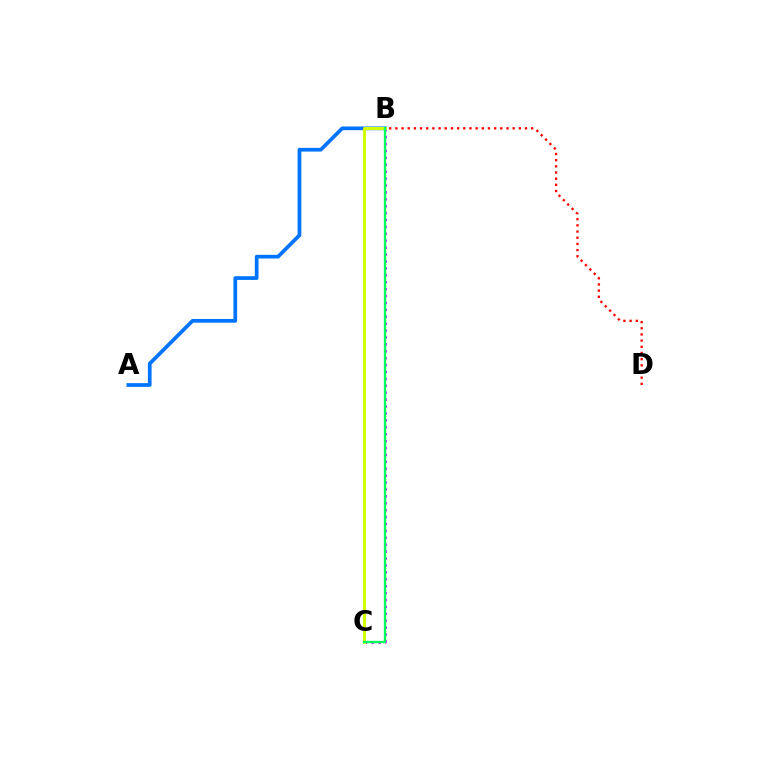{('B', 'C'): [{'color': '#b900ff', 'line_style': 'dotted', 'thickness': 1.88}, {'color': '#d1ff00', 'line_style': 'solid', 'thickness': 2.21}, {'color': '#00ff5c', 'line_style': 'solid', 'thickness': 1.66}], ('A', 'B'): [{'color': '#0074ff', 'line_style': 'solid', 'thickness': 2.68}], ('B', 'D'): [{'color': '#ff0000', 'line_style': 'dotted', 'thickness': 1.68}]}